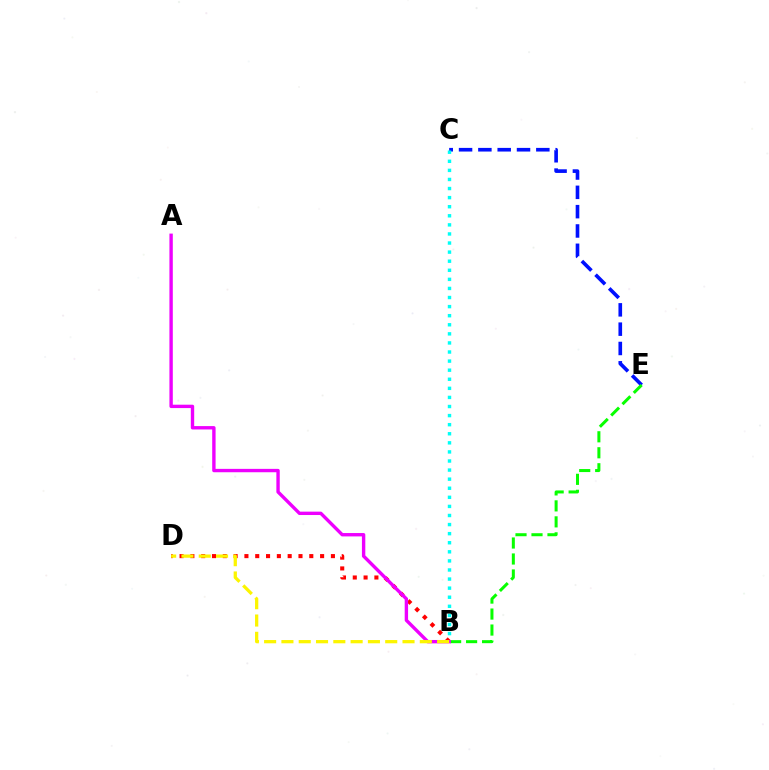{('C', 'E'): [{'color': '#0010ff', 'line_style': 'dashed', 'thickness': 2.62}], ('B', 'D'): [{'color': '#ff0000', 'line_style': 'dotted', 'thickness': 2.94}, {'color': '#fcf500', 'line_style': 'dashed', 'thickness': 2.35}], ('B', 'C'): [{'color': '#00fff6', 'line_style': 'dotted', 'thickness': 2.47}], ('B', 'E'): [{'color': '#08ff00', 'line_style': 'dashed', 'thickness': 2.17}], ('A', 'B'): [{'color': '#ee00ff', 'line_style': 'solid', 'thickness': 2.43}]}